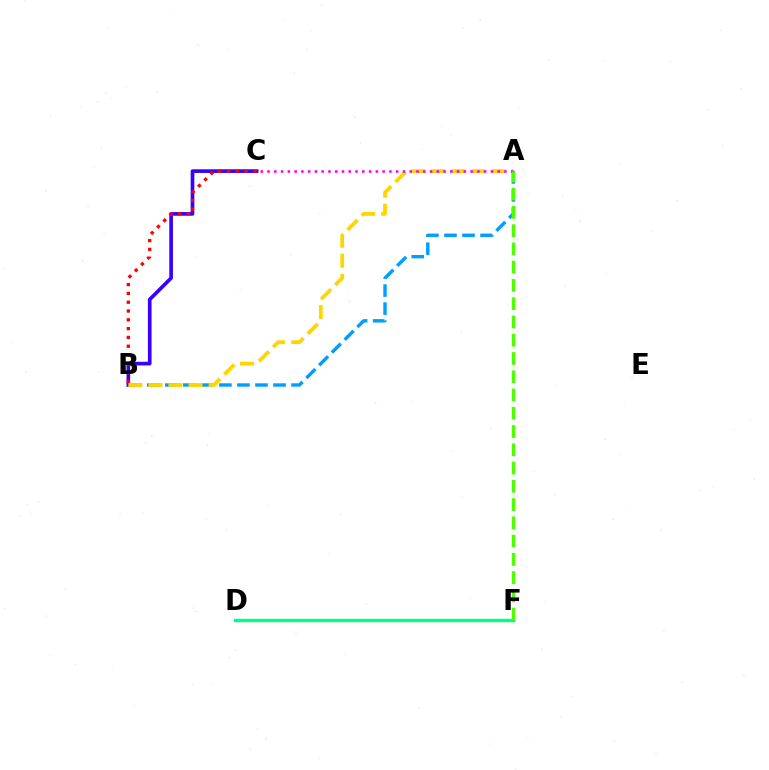{('B', 'C'): [{'color': '#3700ff', 'line_style': 'solid', 'thickness': 2.64}, {'color': '#ff0000', 'line_style': 'dotted', 'thickness': 2.39}], ('A', 'B'): [{'color': '#009eff', 'line_style': 'dashed', 'thickness': 2.45}, {'color': '#ffd500', 'line_style': 'dashed', 'thickness': 2.73}], ('D', 'F'): [{'color': '#00ff86', 'line_style': 'solid', 'thickness': 2.44}], ('A', 'C'): [{'color': '#ff00ed', 'line_style': 'dotted', 'thickness': 1.84}], ('A', 'F'): [{'color': '#4fff00', 'line_style': 'dashed', 'thickness': 2.48}]}